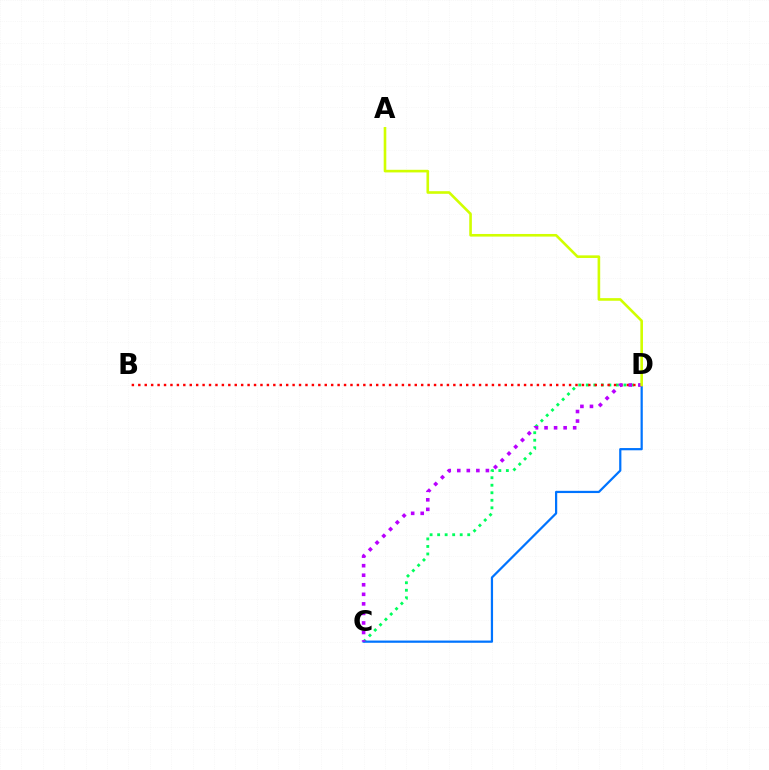{('C', 'D'): [{'color': '#00ff5c', 'line_style': 'dotted', 'thickness': 2.04}, {'color': '#0074ff', 'line_style': 'solid', 'thickness': 1.6}, {'color': '#b900ff', 'line_style': 'dotted', 'thickness': 2.59}], ('B', 'D'): [{'color': '#ff0000', 'line_style': 'dotted', 'thickness': 1.75}], ('A', 'D'): [{'color': '#d1ff00', 'line_style': 'solid', 'thickness': 1.89}]}